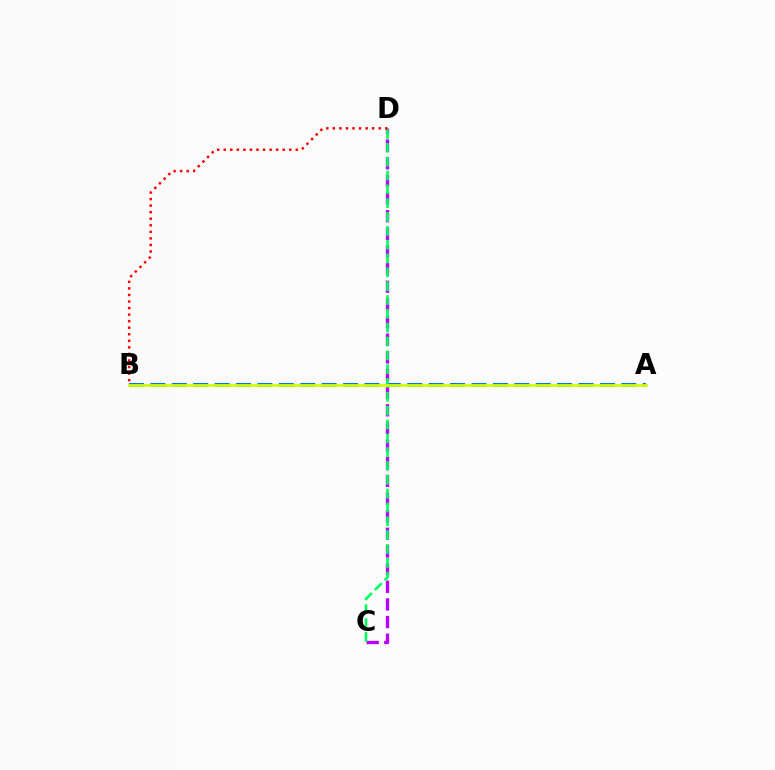{('C', 'D'): [{'color': '#b900ff', 'line_style': 'dashed', 'thickness': 2.4}, {'color': '#00ff5c', 'line_style': 'dashed', 'thickness': 1.88}], ('A', 'B'): [{'color': '#0074ff', 'line_style': 'dashed', 'thickness': 2.91}, {'color': '#d1ff00', 'line_style': 'solid', 'thickness': 1.99}], ('B', 'D'): [{'color': '#ff0000', 'line_style': 'dotted', 'thickness': 1.78}]}